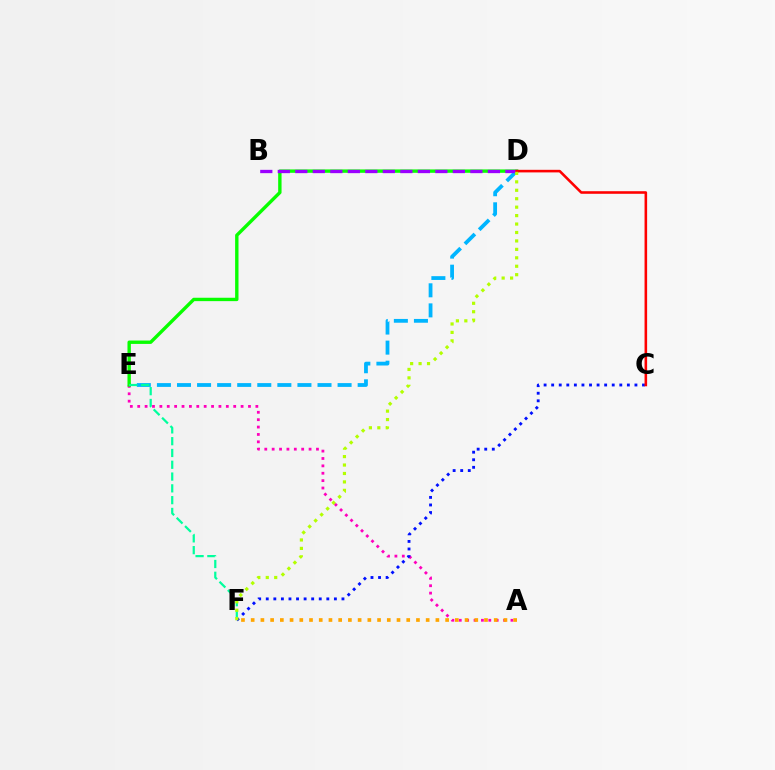{('D', 'E'): [{'color': '#00b5ff', 'line_style': 'dashed', 'thickness': 2.73}, {'color': '#08ff00', 'line_style': 'solid', 'thickness': 2.43}], ('A', 'E'): [{'color': '#ff00bd', 'line_style': 'dotted', 'thickness': 2.01}], ('B', 'D'): [{'color': '#9b00ff', 'line_style': 'dashed', 'thickness': 2.38}], ('C', 'F'): [{'color': '#0010ff', 'line_style': 'dotted', 'thickness': 2.06}], ('E', 'F'): [{'color': '#00ff9d', 'line_style': 'dashed', 'thickness': 1.6}], ('C', 'D'): [{'color': '#ff0000', 'line_style': 'solid', 'thickness': 1.86}], ('A', 'F'): [{'color': '#ffa500', 'line_style': 'dotted', 'thickness': 2.64}], ('D', 'F'): [{'color': '#b3ff00', 'line_style': 'dotted', 'thickness': 2.29}]}